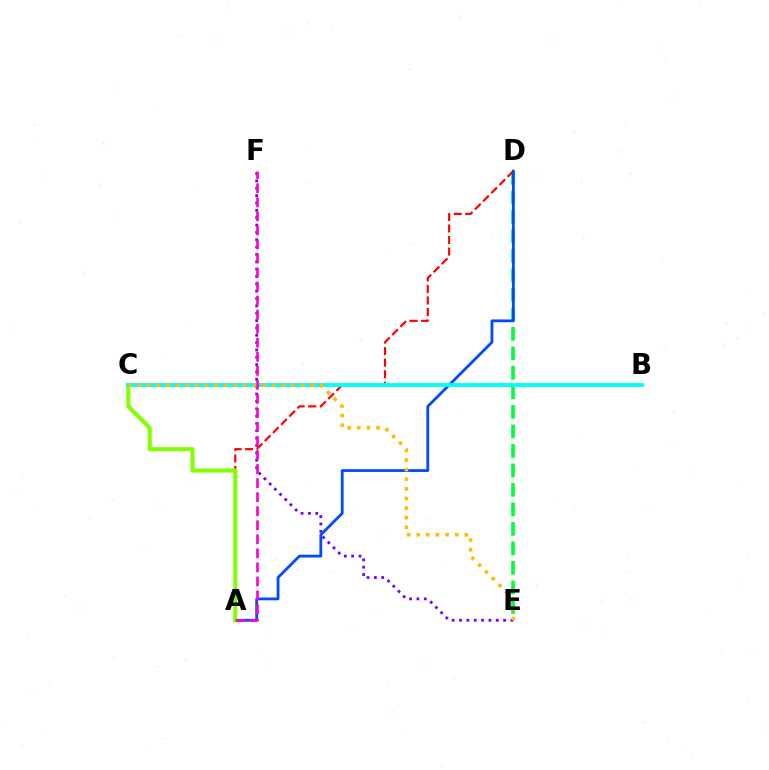{('E', 'F'): [{'color': '#7200ff', 'line_style': 'dotted', 'thickness': 2.0}], ('D', 'E'): [{'color': '#00ff39', 'line_style': 'dashed', 'thickness': 2.65}], ('A', 'D'): [{'color': '#ff0000', 'line_style': 'dashed', 'thickness': 1.57}, {'color': '#004bff', 'line_style': 'solid', 'thickness': 2.02}], ('A', 'C'): [{'color': '#84ff00', 'line_style': 'solid', 'thickness': 2.95}], ('B', 'C'): [{'color': '#00fff6', 'line_style': 'solid', 'thickness': 2.79}], ('A', 'F'): [{'color': '#ff00cf', 'line_style': 'dashed', 'thickness': 1.91}], ('C', 'E'): [{'color': '#ffbd00', 'line_style': 'dotted', 'thickness': 2.61}]}